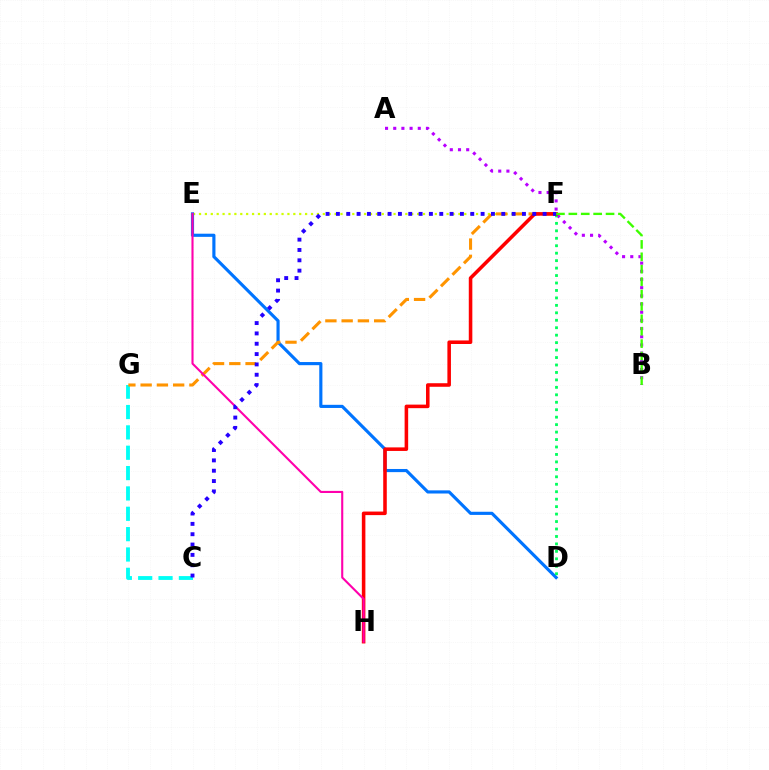{('A', 'B'): [{'color': '#b900ff', 'line_style': 'dotted', 'thickness': 2.22}], ('C', 'G'): [{'color': '#00fff6', 'line_style': 'dashed', 'thickness': 2.76}], ('E', 'F'): [{'color': '#d1ff00', 'line_style': 'dotted', 'thickness': 1.6}], ('D', 'E'): [{'color': '#0074ff', 'line_style': 'solid', 'thickness': 2.26}], ('F', 'G'): [{'color': '#ff9400', 'line_style': 'dashed', 'thickness': 2.21}], ('D', 'F'): [{'color': '#00ff5c', 'line_style': 'dotted', 'thickness': 2.03}], ('F', 'H'): [{'color': '#ff0000', 'line_style': 'solid', 'thickness': 2.56}], ('E', 'H'): [{'color': '#ff00ac', 'line_style': 'solid', 'thickness': 1.51}], ('B', 'F'): [{'color': '#3dff00', 'line_style': 'dashed', 'thickness': 1.68}], ('C', 'F'): [{'color': '#2500ff', 'line_style': 'dotted', 'thickness': 2.81}]}